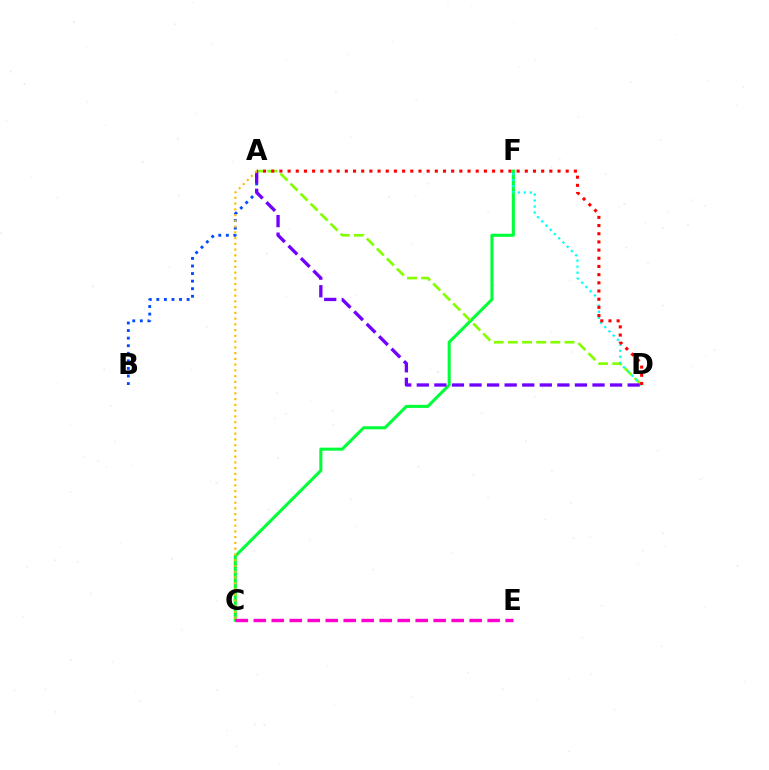{('A', 'B'): [{'color': '#004bff', 'line_style': 'dotted', 'thickness': 2.06}], ('C', 'F'): [{'color': '#00ff39', 'line_style': 'solid', 'thickness': 2.21}], ('A', 'D'): [{'color': '#84ff00', 'line_style': 'dashed', 'thickness': 1.92}, {'color': '#7200ff', 'line_style': 'dashed', 'thickness': 2.39}, {'color': '#ff0000', 'line_style': 'dotted', 'thickness': 2.22}], ('D', 'F'): [{'color': '#00fff6', 'line_style': 'dotted', 'thickness': 1.63}], ('C', 'E'): [{'color': '#ff00cf', 'line_style': 'dashed', 'thickness': 2.44}], ('A', 'C'): [{'color': '#ffbd00', 'line_style': 'dotted', 'thickness': 1.56}]}